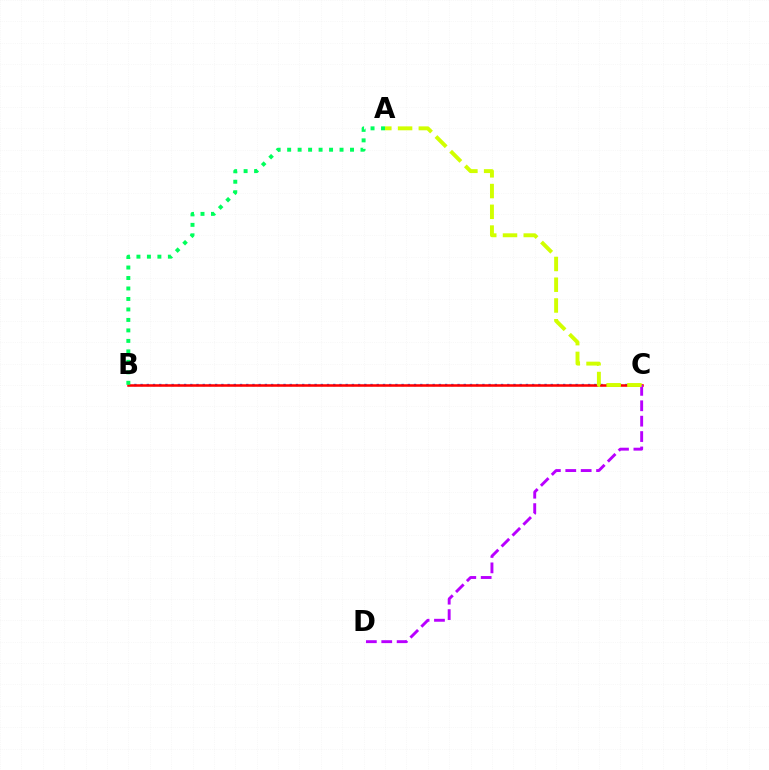{('B', 'C'): [{'color': '#0074ff', 'line_style': 'dotted', 'thickness': 1.69}, {'color': '#ff0000', 'line_style': 'solid', 'thickness': 1.83}], ('A', 'B'): [{'color': '#00ff5c', 'line_style': 'dotted', 'thickness': 2.85}], ('C', 'D'): [{'color': '#b900ff', 'line_style': 'dashed', 'thickness': 2.09}], ('A', 'C'): [{'color': '#d1ff00', 'line_style': 'dashed', 'thickness': 2.82}]}